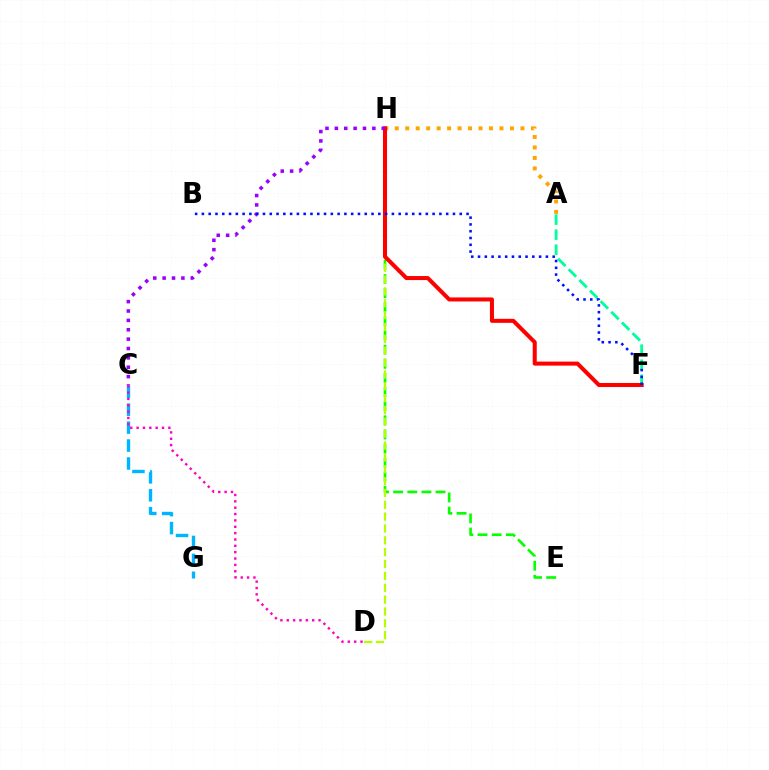{('A', 'H'): [{'color': '#ffa500', 'line_style': 'dotted', 'thickness': 2.85}], ('E', 'H'): [{'color': '#08ff00', 'line_style': 'dashed', 'thickness': 1.92}], ('A', 'F'): [{'color': '#00ff9d', 'line_style': 'dashed', 'thickness': 2.04}], ('C', 'G'): [{'color': '#00b5ff', 'line_style': 'dashed', 'thickness': 2.44}], ('D', 'H'): [{'color': '#b3ff00', 'line_style': 'dashed', 'thickness': 1.61}], ('F', 'H'): [{'color': '#ff0000', 'line_style': 'solid', 'thickness': 2.9}], ('C', 'H'): [{'color': '#9b00ff', 'line_style': 'dotted', 'thickness': 2.55}], ('B', 'F'): [{'color': '#0010ff', 'line_style': 'dotted', 'thickness': 1.84}], ('C', 'D'): [{'color': '#ff00bd', 'line_style': 'dotted', 'thickness': 1.73}]}